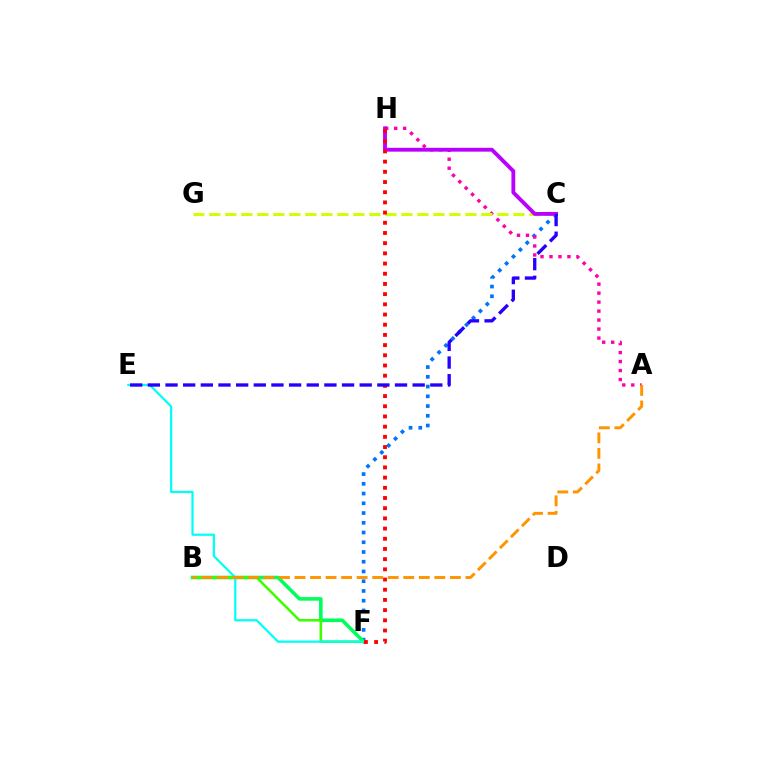{('C', 'F'): [{'color': '#0074ff', 'line_style': 'dotted', 'thickness': 2.65}], ('A', 'H'): [{'color': '#ff00ac', 'line_style': 'dotted', 'thickness': 2.44}], ('C', 'G'): [{'color': '#d1ff00', 'line_style': 'dashed', 'thickness': 2.17}], ('B', 'F'): [{'color': '#00ff5c', 'line_style': 'solid', 'thickness': 2.58}, {'color': '#3dff00', 'line_style': 'solid', 'thickness': 1.85}], ('C', 'H'): [{'color': '#b900ff', 'line_style': 'solid', 'thickness': 2.77}], ('E', 'F'): [{'color': '#00fff6', 'line_style': 'solid', 'thickness': 1.6}], ('F', 'H'): [{'color': '#ff0000', 'line_style': 'dotted', 'thickness': 2.77}], ('A', 'B'): [{'color': '#ff9400', 'line_style': 'dashed', 'thickness': 2.11}], ('C', 'E'): [{'color': '#2500ff', 'line_style': 'dashed', 'thickness': 2.4}]}